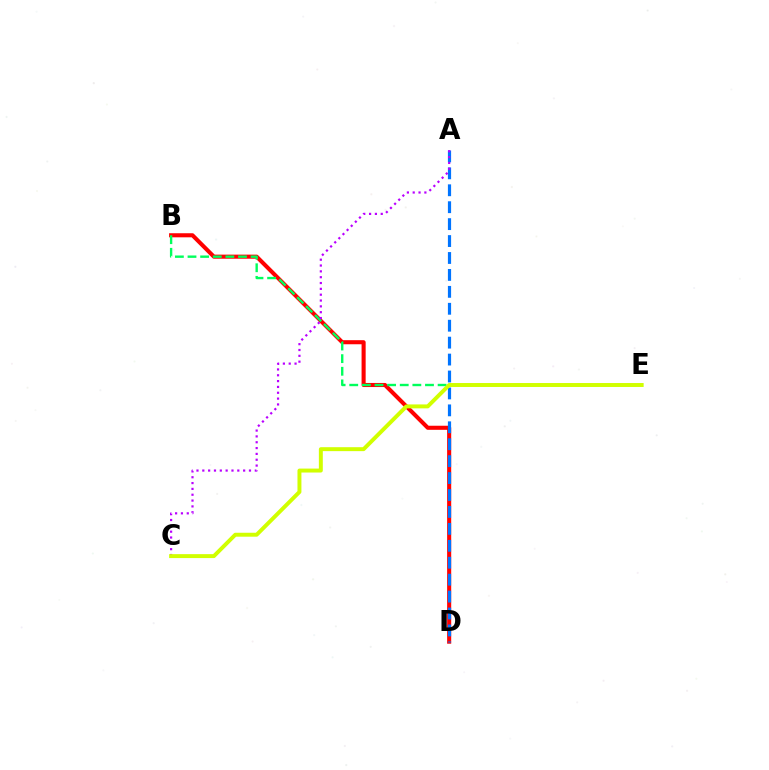{('B', 'D'): [{'color': '#ff0000', 'line_style': 'solid', 'thickness': 2.94}], ('B', 'E'): [{'color': '#00ff5c', 'line_style': 'dashed', 'thickness': 1.71}], ('A', 'D'): [{'color': '#0074ff', 'line_style': 'dashed', 'thickness': 2.3}], ('A', 'C'): [{'color': '#b900ff', 'line_style': 'dotted', 'thickness': 1.58}], ('C', 'E'): [{'color': '#d1ff00', 'line_style': 'solid', 'thickness': 2.84}]}